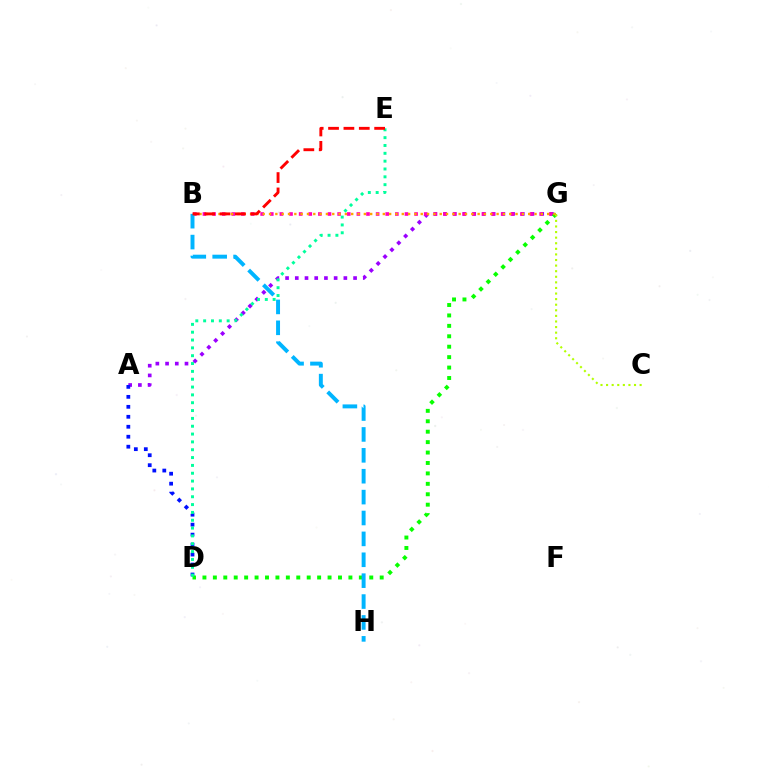{('A', 'G'): [{'color': '#9b00ff', 'line_style': 'dotted', 'thickness': 2.64}], ('B', 'G'): [{'color': '#ff00bd', 'line_style': 'dotted', 'thickness': 2.61}, {'color': '#ffa500', 'line_style': 'dotted', 'thickness': 1.72}], ('A', 'D'): [{'color': '#0010ff', 'line_style': 'dotted', 'thickness': 2.71}], ('D', 'G'): [{'color': '#08ff00', 'line_style': 'dotted', 'thickness': 2.83}], ('B', 'H'): [{'color': '#00b5ff', 'line_style': 'dashed', 'thickness': 2.84}], ('C', 'G'): [{'color': '#b3ff00', 'line_style': 'dotted', 'thickness': 1.52}], ('D', 'E'): [{'color': '#00ff9d', 'line_style': 'dotted', 'thickness': 2.13}], ('B', 'E'): [{'color': '#ff0000', 'line_style': 'dashed', 'thickness': 2.09}]}